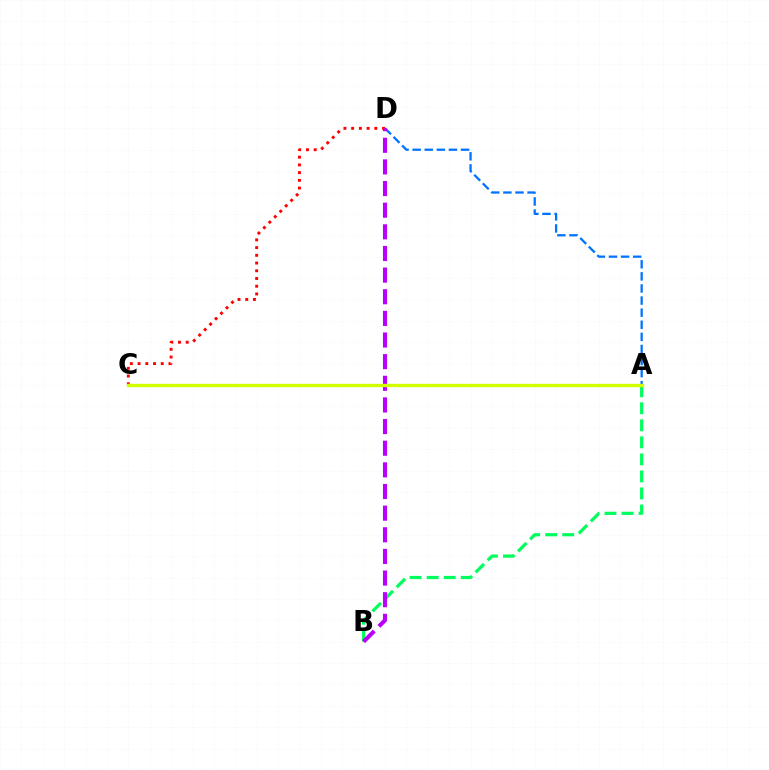{('A', 'B'): [{'color': '#00ff5c', 'line_style': 'dashed', 'thickness': 2.31}], ('C', 'D'): [{'color': '#ff0000', 'line_style': 'dotted', 'thickness': 2.1}], ('A', 'D'): [{'color': '#0074ff', 'line_style': 'dashed', 'thickness': 1.64}], ('B', 'D'): [{'color': '#b900ff', 'line_style': 'dashed', 'thickness': 2.94}], ('A', 'C'): [{'color': '#d1ff00', 'line_style': 'solid', 'thickness': 2.43}]}